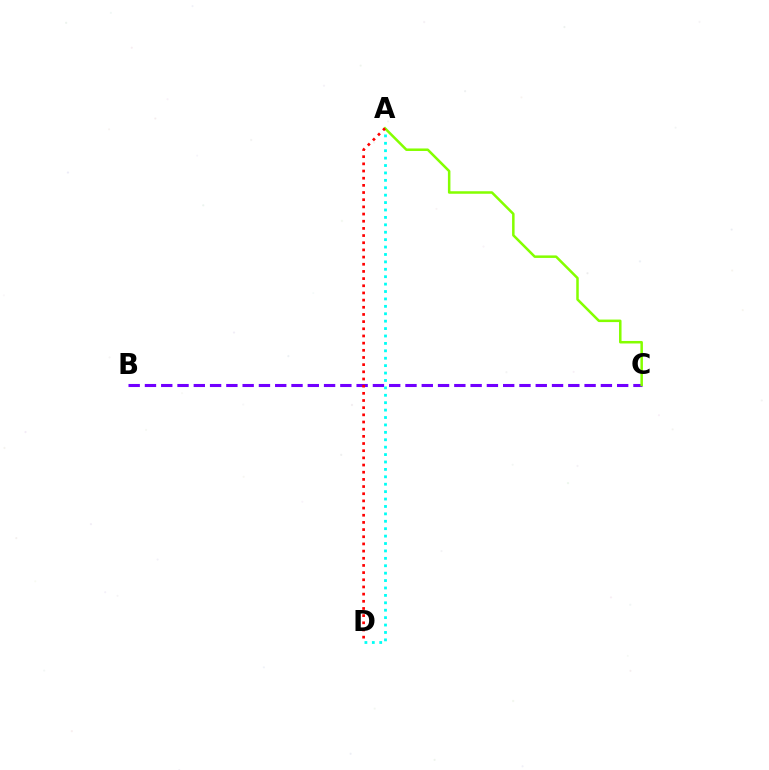{('B', 'C'): [{'color': '#7200ff', 'line_style': 'dashed', 'thickness': 2.21}], ('A', 'D'): [{'color': '#00fff6', 'line_style': 'dotted', 'thickness': 2.01}, {'color': '#ff0000', 'line_style': 'dotted', 'thickness': 1.95}], ('A', 'C'): [{'color': '#84ff00', 'line_style': 'solid', 'thickness': 1.81}]}